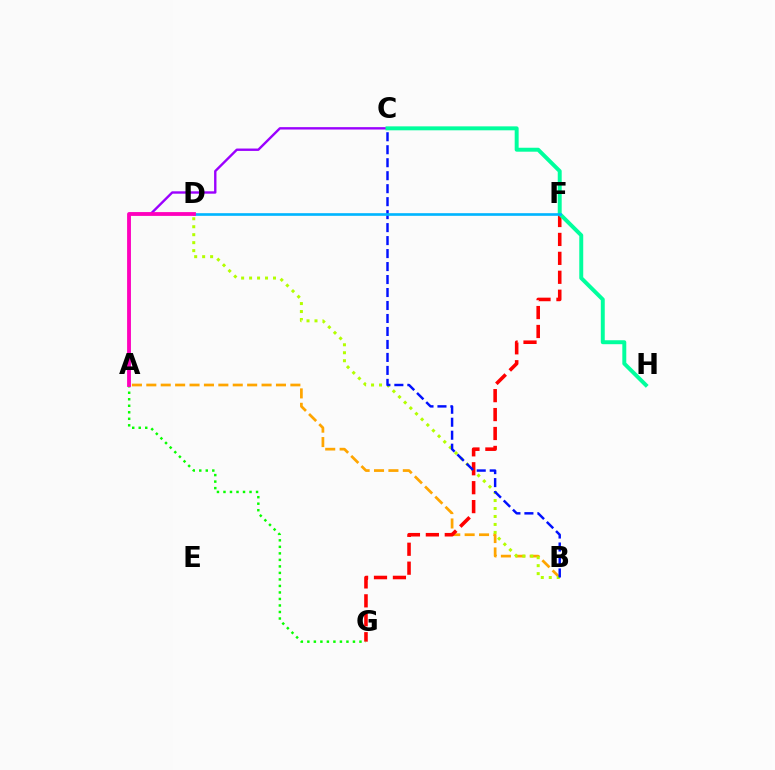{('A', 'B'): [{'color': '#ffa500', 'line_style': 'dashed', 'thickness': 1.96}], ('B', 'D'): [{'color': '#b3ff00', 'line_style': 'dotted', 'thickness': 2.16}], ('F', 'G'): [{'color': '#ff0000', 'line_style': 'dashed', 'thickness': 2.57}], ('A', 'C'): [{'color': '#9b00ff', 'line_style': 'solid', 'thickness': 1.71}], ('C', 'H'): [{'color': '#00ff9d', 'line_style': 'solid', 'thickness': 2.84}], ('A', 'G'): [{'color': '#08ff00', 'line_style': 'dotted', 'thickness': 1.77}], ('B', 'C'): [{'color': '#0010ff', 'line_style': 'dashed', 'thickness': 1.76}], ('D', 'F'): [{'color': '#00b5ff', 'line_style': 'solid', 'thickness': 1.91}], ('A', 'D'): [{'color': '#ff00bd', 'line_style': 'solid', 'thickness': 2.74}]}